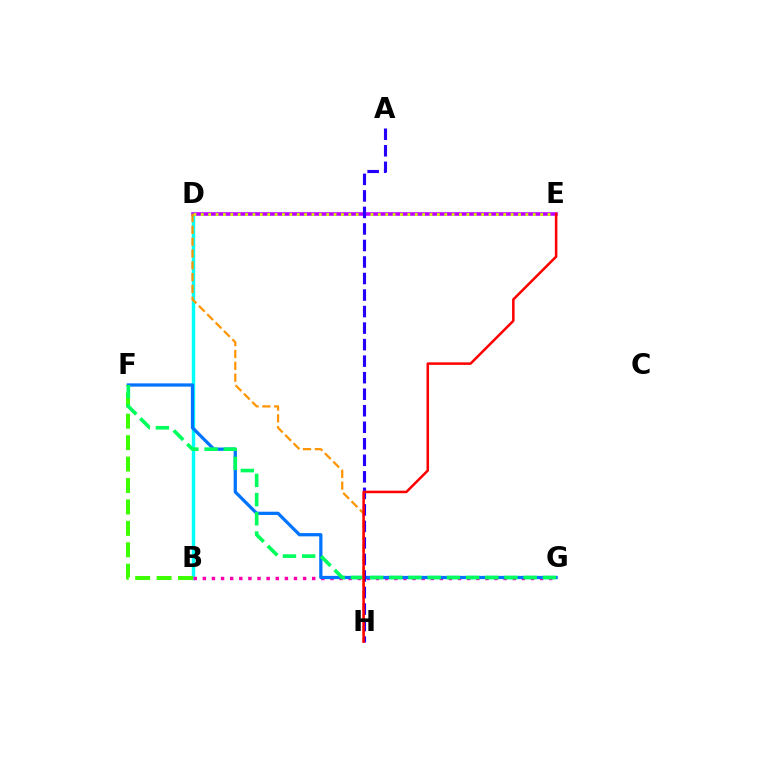{('B', 'D'): [{'color': '#00fff6', 'line_style': 'solid', 'thickness': 2.47}], ('B', 'G'): [{'color': '#ff00ac', 'line_style': 'dotted', 'thickness': 2.48}], ('D', 'E'): [{'color': '#b900ff', 'line_style': 'solid', 'thickness': 2.56}, {'color': '#d1ff00', 'line_style': 'dotted', 'thickness': 2.0}], ('F', 'G'): [{'color': '#0074ff', 'line_style': 'solid', 'thickness': 2.34}, {'color': '#00ff5c', 'line_style': 'dashed', 'thickness': 2.61}], ('B', 'F'): [{'color': '#3dff00', 'line_style': 'dashed', 'thickness': 2.91}], ('D', 'H'): [{'color': '#ff9400', 'line_style': 'dashed', 'thickness': 1.61}], ('A', 'H'): [{'color': '#2500ff', 'line_style': 'dashed', 'thickness': 2.25}], ('E', 'H'): [{'color': '#ff0000', 'line_style': 'solid', 'thickness': 1.82}]}